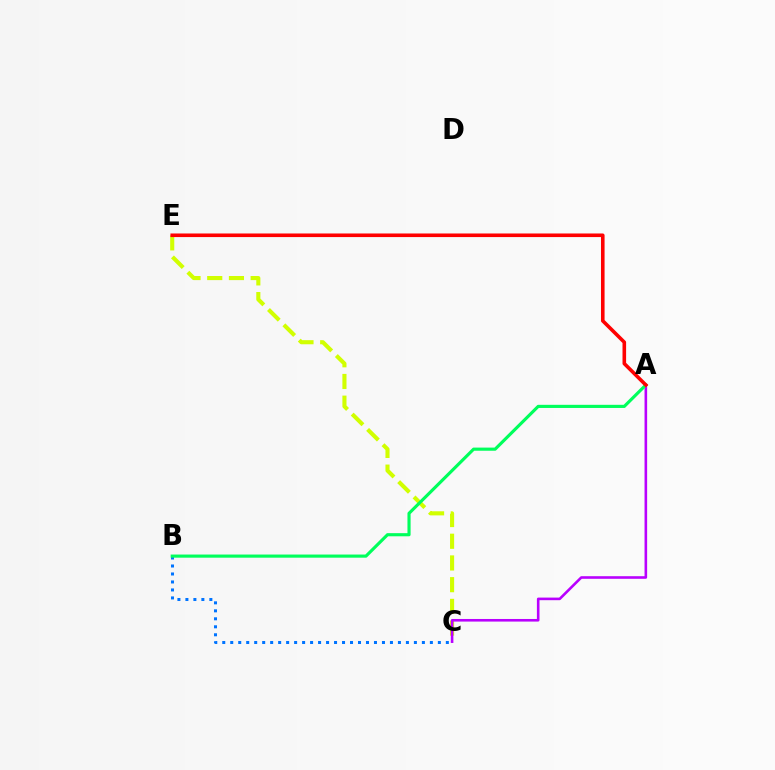{('C', 'E'): [{'color': '#d1ff00', 'line_style': 'dashed', 'thickness': 2.95}], ('A', 'C'): [{'color': '#b900ff', 'line_style': 'solid', 'thickness': 1.87}], ('B', 'C'): [{'color': '#0074ff', 'line_style': 'dotted', 'thickness': 2.17}], ('A', 'B'): [{'color': '#00ff5c', 'line_style': 'solid', 'thickness': 2.26}], ('A', 'E'): [{'color': '#ff0000', 'line_style': 'solid', 'thickness': 2.59}]}